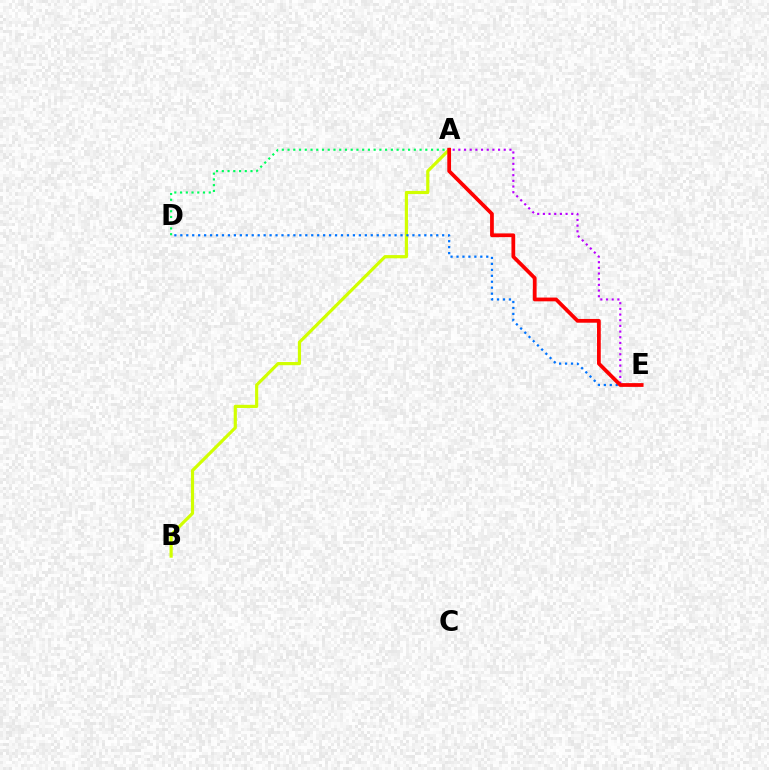{('A', 'D'): [{'color': '#00ff5c', 'line_style': 'dotted', 'thickness': 1.56}], ('A', 'B'): [{'color': '#d1ff00', 'line_style': 'solid', 'thickness': 2.28}], ('D', 'E'): [{'color': '#0074ff', 'line_style': 'dotted', 'thickness': 1.62}], ('A', 'E'): [{'color': '#b900ff', 'line_style': 'dotted', 'thickness': 1.54}, {'color': '#ff0000', 'line_style': 'solid', 'thickness': 2.7}]}